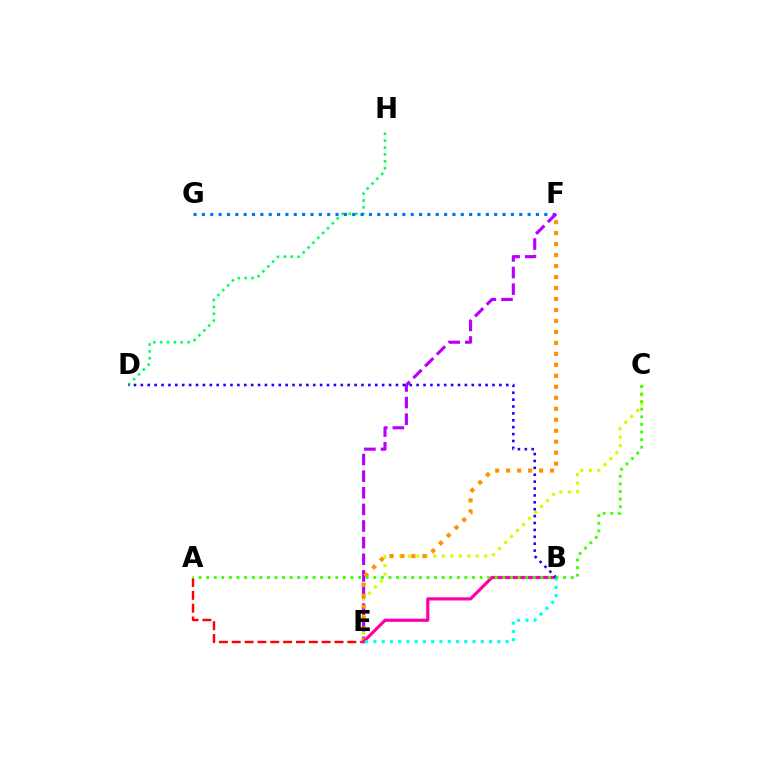{('D', 'H'): [{'color': '#00ff5c', 'line_style': 'dotted', 'thickness': 1.87}], ('F', 'G'): [{'color': '#0074ff', 'line_style': 'dotted', 'thickness': 2.27}], ('A', 'E'): [{'color': '#ff0000', 'line_style': 'dashed', 'thickness': 1.74}], ('C', 'E'): [{'color': '#d1ff00', 'line_style': 'dotted', 'thickness': 2.3}], ('E', 'F'): [{'color': '#b900ff', 'line_style': 'dashed', 'thickness': 2.26}, {'color': '#ff9400', 'line_style': 'dotted', 'thickness': 2.98}], ('B', 'E'): [{'color': '#ff00ac', 'line_style': 'solid', 'thickness': 2.29}, {'color': '#00fff6', 'line_style': 'dotted', 'thickness': 2.24}], ('B', 'D'): [{'color': '#2500ff', 'line_style': 'dotted', 'thickness': 1.87}], ('A', 'C'): [{'color': '#3dff00', 'line_style': 'dotted', 'thickness': 2.06}]}